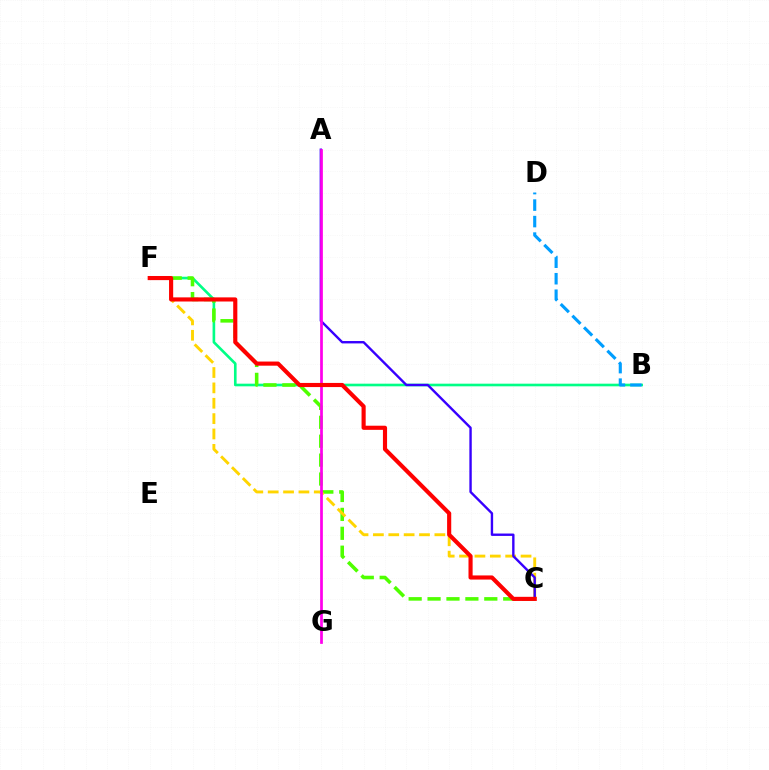{('B', 'F'): [{'color': '#00ff86', 'line_style': 'solid', 'thickness': 1.9}], ('C', 'F'): [{'color': '#4fff00', 'line_style': 'dashed', 'thickness': 2.57}, {'color': '#ffd500', 'line_style': 'dashed', 'thickness': 2.09}, {'color': '#ff0000', 'line_style': 'solid', 'thickness': 2.97}], ('A', 'C'): [{'color': '#3700ff', 'line_style': 'solid', 'thickness': 1.72}], ('B', 'D'): [{'color': '#009eff', 'line_style': 'dashed', 'thickness': 2.24}], ('A', 'G'): [{'color': '#ff00ed', 'line_style': 'solid', 'thickness': 1.97}]}